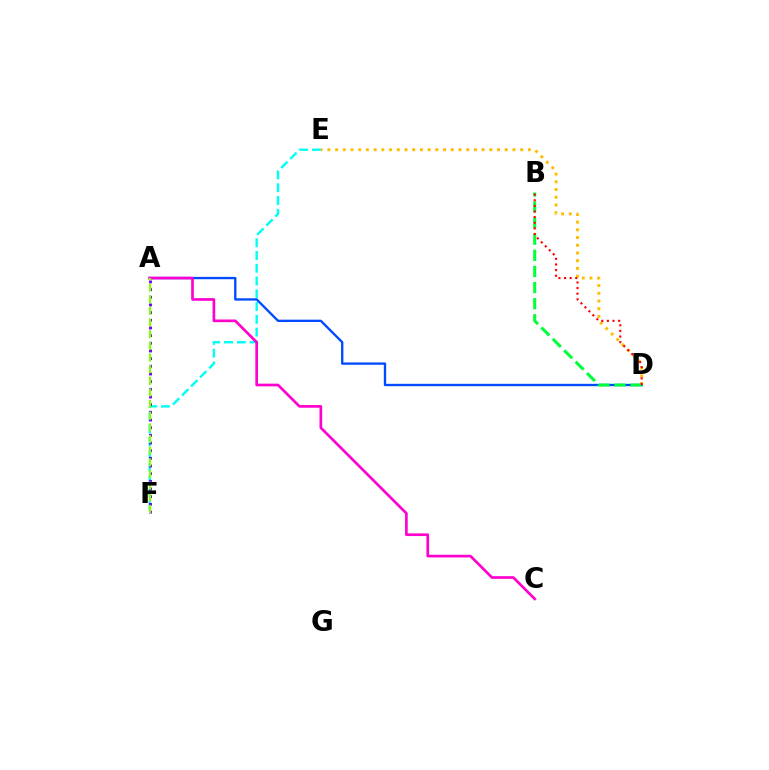{('E', 'F'): [{'color': '#00fff6', 'line_style': 'dashed', 'thickness': 1.73}], ('A', 'D'): [{'color': '#004bff', 'line_style': 'solid', 'thickness': 1.69}], ('A', 'C'): [{'color': '#ff00cf', 'line_style': 'solid', 'thickness': 1.93}], ('A', 'F'): [{'color': '#7200ff', 'line_style': 'dotted', 'thickness': 2.08}, {'color': '#84ff00', 'line_style': 'dashed', 'thickness': 1.58}], ('D', 'E'): [{'color': '#ffbd00', 'line_style': 'dotted', 'thickness': 2.1}], ('B', 'D'): [{'color': '#00ff39', 'line_style': 'dashed', 'thickness': 2.19}, {'color': '#ff0000', 'line_style': 'dotted', 'thickness': 1.53}]}